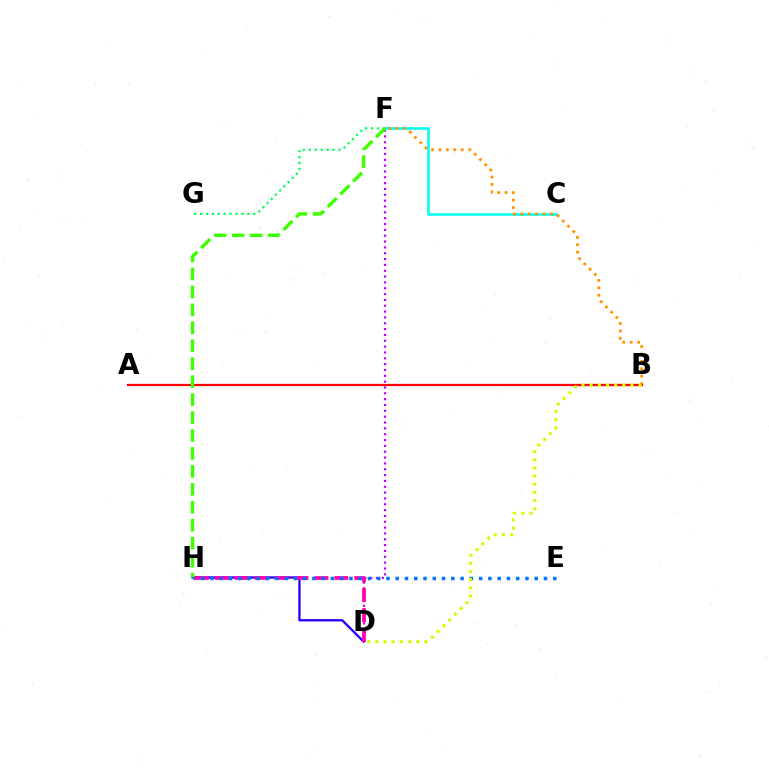{('D', 'F'): [{'color': '#b900ff', 'line_style': 'dotted', 'thickness': 1.59}], ('C', 'F'): [{'color': '#00fff6', 'line_style': 'solid', 'thickness': 1.89}], ('B', 'F'): [{'color': '#ff9400', 'line_style': 'dotted', 'thickness': 2.01}], ('D', 'H'): [{'color': '#2500ff', 'line_style': 'solid', 'thickness': 1.66}, {'color': '#ff00ac', 'line_style': 'dashed', 'thickness': 2.71}], ('A', 'B'): [{'color': '#ff0000', 'line_style': 'solid', 'thickness': 1.64}], ('F', 'G'): [{'color': '#00ff5c', 'line_style': 'dotted', 'thickness': 1.61}], ('E', 'H'): [{'color': '#0074ff', 'line_style': 'dotted', 'thickness': 2.52}], ('F', 'H'): [{'color': '#3dff00', 'line_style': 'dashed', 'thickness': 2.44}], ('B', 'D'): [{'color': '#d1ff00', 'line_style': 'dotted', 'thickness': 2.22}]}